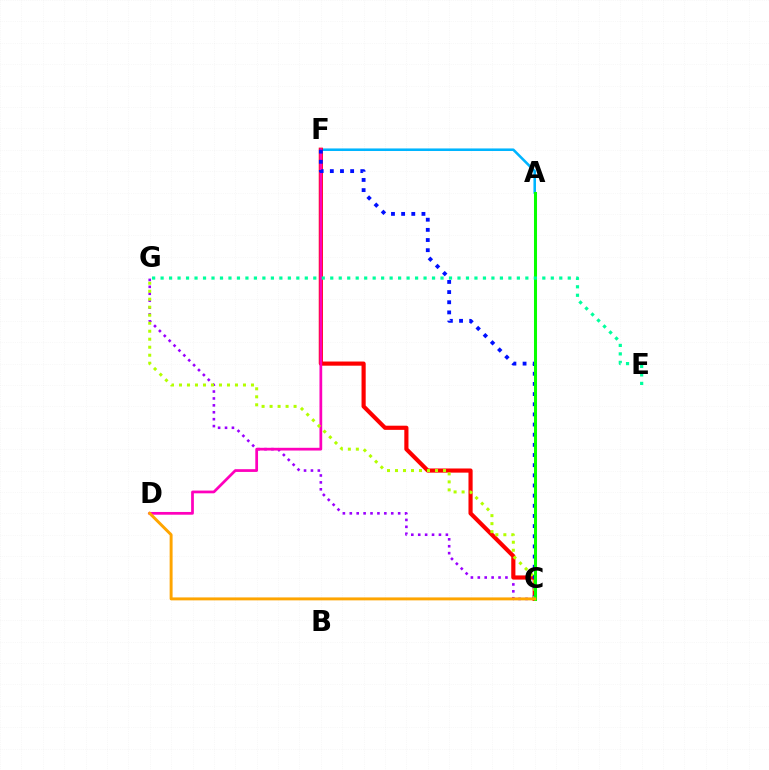{('A', 'F'): [{'color': '#00b5ff', 'line_style': 'solid', 'thickness': 1.84}], ('C', 'G'): [{'color': '#9b00ff', 'line_style': 'dotted', 'thickness': 1.88}, {'color': '#b3ff00', 'line_style': 'dotted', 'thickness': 2.17}], ('C', 'F'): [{'color': '#ff0000', 'line_style': 'solid', 'thickness': 2.99}, {'color': '#0010ff', 'line_style': 'dotted', 'thickness': 2.76}], ('D', 'F'): [{'color': '#ff00bd', 'line_style': 'solid', 'thickness': 1.97}], ('A', 'C'): [{'color': '#08ff00', 'line_style': 'solid', 'thickness': 2.19}], ('C', 'D'): [{'color': '#ffa500', 'line_style': 'solid', 'thickness': 2.12}], ('E', 'G'): [{'color': '#00ff9d', 'line_style': 'dotted', 'thickness': 2.3}]}